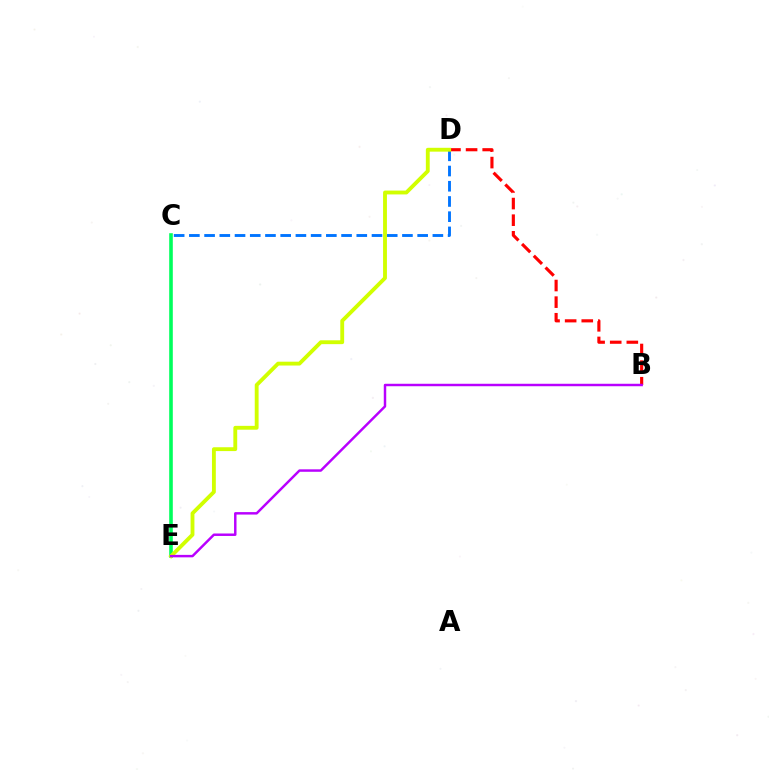{('C', 'E'): [{'color': '#00ff5c', 'line_style': 'solid', 'thickness': 2.59}], ('C', 'D'): [{'color': '#0074ff', 'line_style': 'dashed', 'thickness': 2.07}], ('B', 'D'): [{'color': '#ff0000', 'line_style': 'dashed', 'thickness': 2.26}], ('D', 'E'): [{'color': '#d1ff00', 'line_style': 'solid', 'thickness': 2.77}], ('B', 'E'): [{'color': '#b900ff', 'line_style': 'solid', 'thickness': 1.77}]}